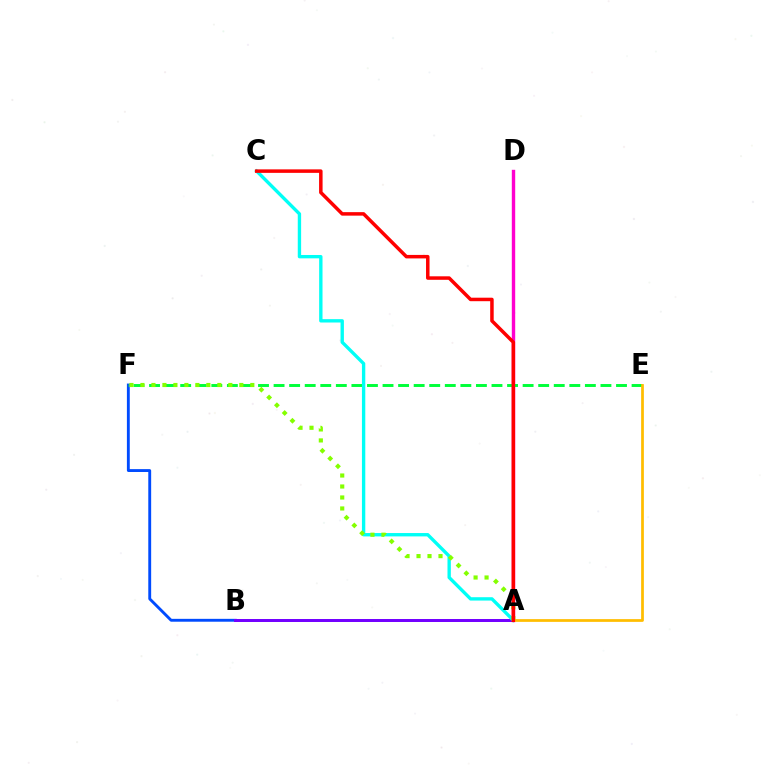{('B', 'F'): [{'color': '#004bff', 'line_style': 'solid', 'thickness': 2.07}], ('A', 'D'): [{'color': '#ff00cf', 'line_style': 'solid', 'thickness': 2.44}], ('A', 'B'): [{'color': '#7200ff', 'line_style': 'solid', 'thickness': 2.15}], ('E', 'F'): [{'color': '#00ff39', 'line_style': 'dashed', 'thickness': 2.11}], ('A', 'C'): [{'color': '#00fff6', 'line_style': 'solid', 'thickness': 2.42}, {'color': '#ff0000', 'line_style': 'solid', 'thickness': 2.52}], ('A', 'F'): [{'color': '#84ff00', 'line_style': 'dotted', 'thickness': 2.99}], ('A', 'E'): [{'color': '#ffbd00', 'line_style': 'solid', 'thickness': 1.97}]}